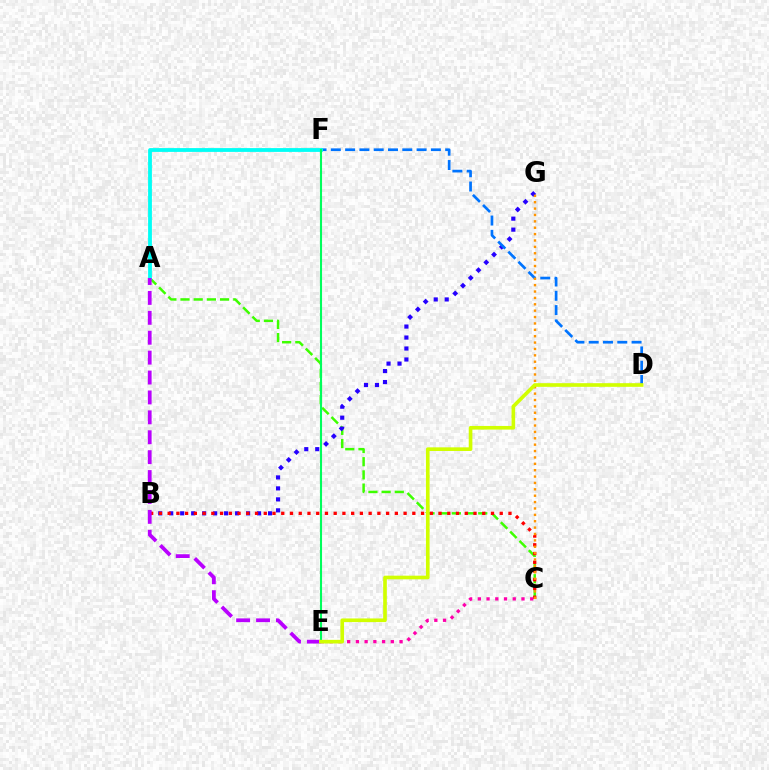{('A', 'C'): [{'color': '#3dff00', 'line_style': 'dashed', 'thickness': 1.79}], ('B', 'G'): [{'color': '#2500ff', 'line_style': 'dotted', 'thickness': 2.98}], ('D', 'F'): [{'color': '#0074ff', 'line_style': 'dashed', 'thickness': 1.94}], ('B', 'C'): [{'color': '#ff0000', 'line_style': 'dotted', 'thickness': 2.37}], ('C', 'G'): [{'color': '#ff9400', 'line_style': 'dotted', 'thickness': 1.73}], ('A', 'F'): [{'color': '#00fff6', 'line_style': 'solid', 'thickness': 2.74}], ('A', 'E'): [{'color': '#b900ff', 'line_style': 'dashed', 'thickness': 2.7}], ('E', 'F'): [{'color': '#00ff5c', 'line_style': 'solid', 'thickness': 1.51}], ('C', 'E'): [{'color': '#ff00ac', 'line_style': 'dotted', 'thickness': 2.37}], ('D', 'E'): [{'color': '#d1ff00', 'line_style': 'solid', 'thickness': 2.63}]}